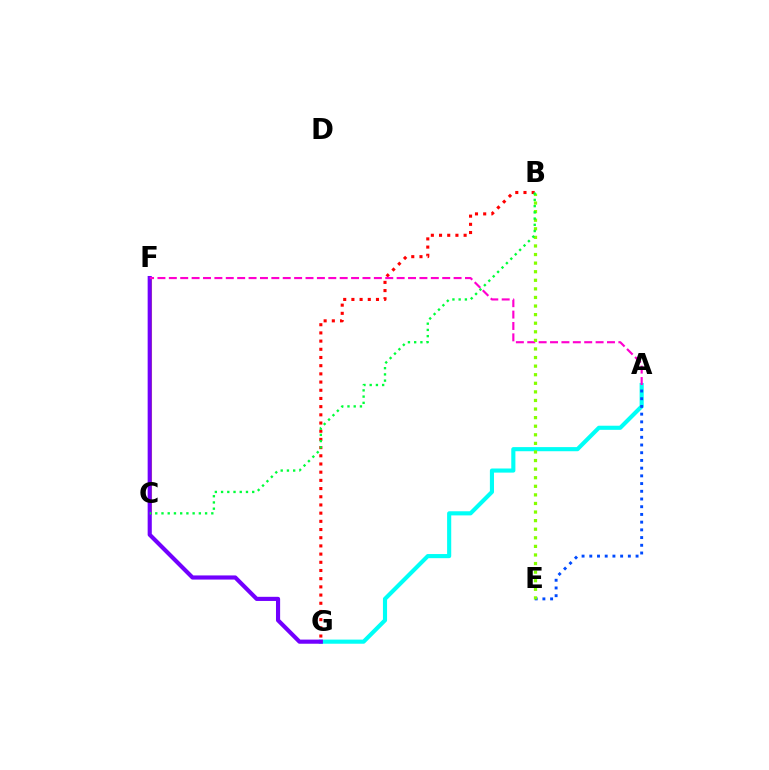{('B', 'G'): [{'color': '#ff0000', 'line_style': 'dotted', 'thickness': 2.23}], ('A', 'G'): [{'color': '#00fff6', 'line_style': 'solid', 'thickness': 2.97}], ('A', 'E'): [{'color': '#004bff', 'line_style': 'dotted', 'thickness': 2.1}], ('C', 'F'): [{'color': '#ffbd00', 'line_style': 'solid', 'thickness': 2.22}], ('F', 'G'): [{'color': '#7200ff', 'line_style': 'solid', 'thickness': 2.98}], ('A', 'F'): [{'color': '#ff00cf', 'line_style': 'dashed', 'thickness': 1.55}], ('B', 'E'): [{'color': '#84ff00', 'line_style': 'dotted', 'thickness': 2.33}], ('B', 'C'): [{'color': '#00ff39', 'line_style': 'dotted', 'thickness': 1.69}]}